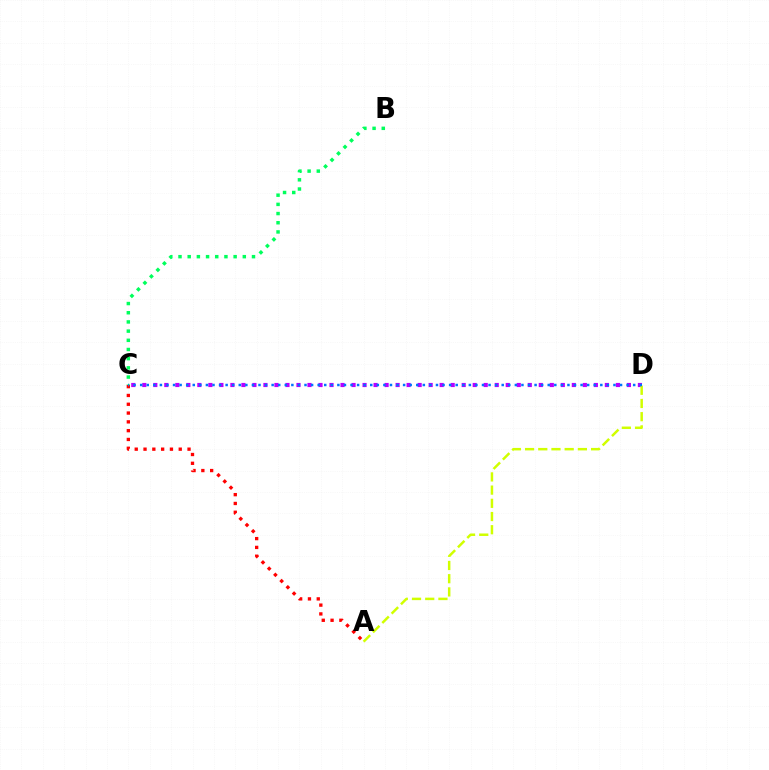{('C', 'D'): [{'color': '#b900ff', 'line_style': 'dotted', 'thickness': 2.99}, {'color': '#0074ff', 'line_style': 'dotted', 'thickness': 1.79}], ('A', 'C'): [{'color': '#ff0000', 'line_style': 'dotted', 'thickness': 2.39}], ('A', 'D'): [{'color': '#d1ff00', 'line_style': 'dashed', 'thickness': 1.79}], ('B', 'C'): [{'color': '#00ff5c', 'line_style': 'dotted', 'thickness': 2.5}]}